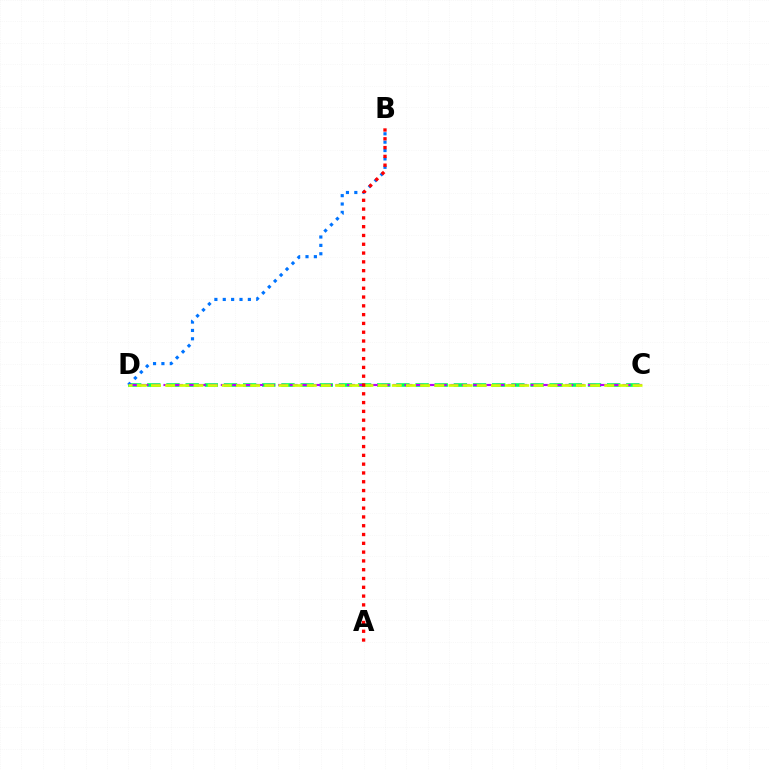{('C', 'D'): [{'color': '#00ff5c', 'line_style': 'dashed', 'thickness': 2.6}, {'color': '#b900ff', 'line_style': 'dashed', 'thickness': 1.56}, {'color': '#d1ff00', 'line_style': 'dashed', 'thickness': 1.92}], ('B', 'D'): [{'color': '#0074ff', 'line_style': 'dotted', 'thickness': 2.27}], ('A', 'B'): [{'color': '#ff0000', 'line_style': 'dotted', 'thickness': 2.39}]}